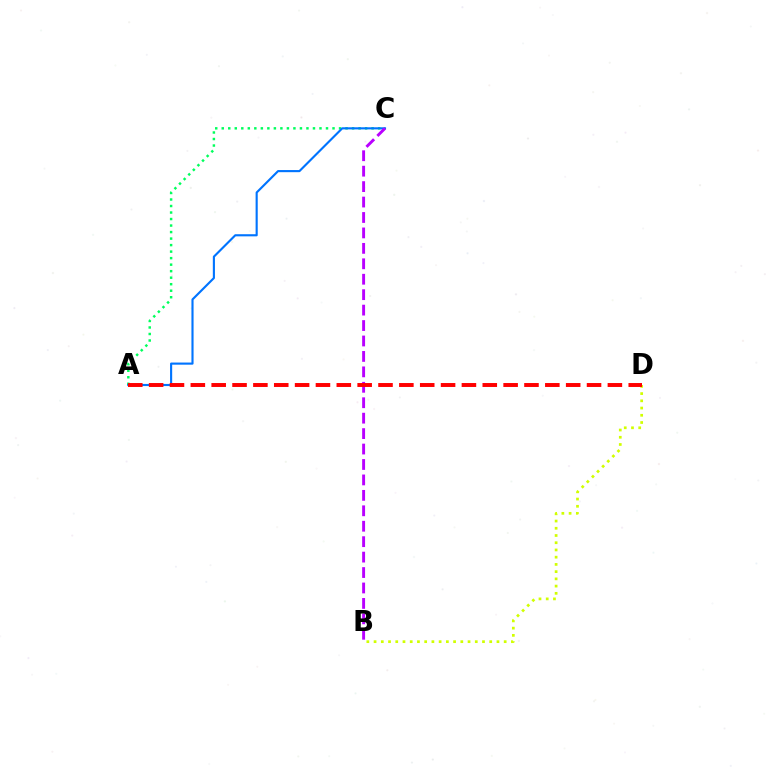{('A', 'C'): [{'color': '#00ff5c', 'line_style': 'dotted', 'thickness': 1.77}, {'color': '#0074ff', 'line_style': 'solid', 'thickness': 1.53}], ('B', 'C'): [{'color': '#b900ff', 'line_style': 'dashed', 'thickness': 2.1}], ('B', 'D'): [{'color': '#d1ff00', 'line_style': 'dotted', 'thickness': 1.96}], ('A', 'D'): [{'color': '#ff0000', 'line_style': 'dashed', 'thickness': 2.83}]}